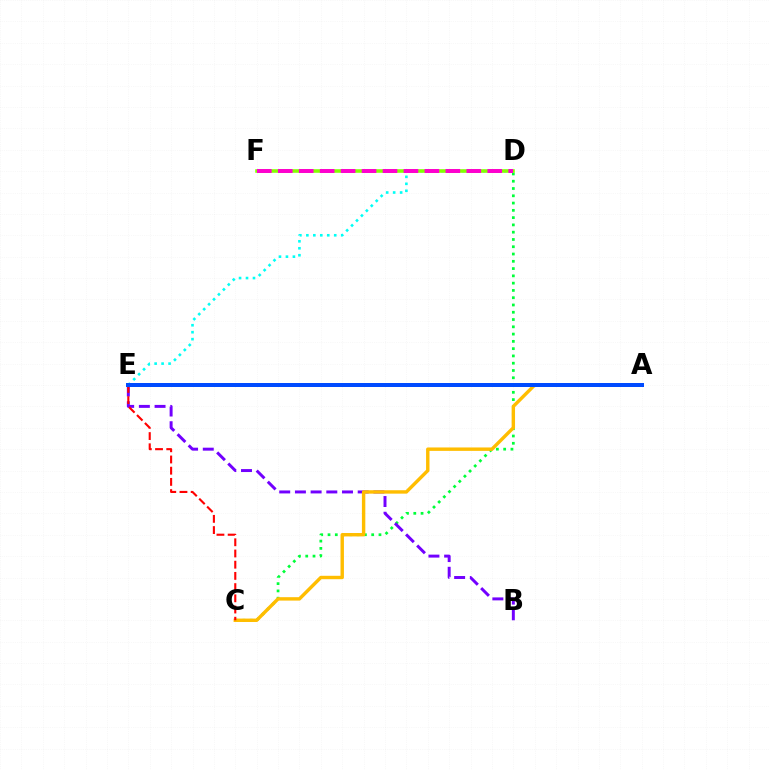{('D', 'E'): [{'color': '#00fff6', 'line_style': 'dotted', 'thickness': 1.89}], ('C', 'D'): [{'color': '#00ff39', 'line_style': 'dotted', 'thickness': 1.98}], ('B', 'E'): [{'color': '#7200ff', 'line_style': 'dashed', 'thickness': 2.13}], ('A', 'C'): [{'color': '#ffbd00', 'line_style': 'solid', 'thickness': 2.46}], ('D', 'F'): [{'color': '#84ff00', 'line_style': 'solid', 'thickness': 2.58}, {'color': '#ff00cf', 'line_style': 'dashed', 'thickness': 2.85}], ('C', 'E'): [{'color': '#ff0000', 'line_style': 'dashed', 'thickness': 1.52}], ('A', 'E'): [{'color': '#004bff', 'line_style': 'solid', 'thickness': 2.87}]}